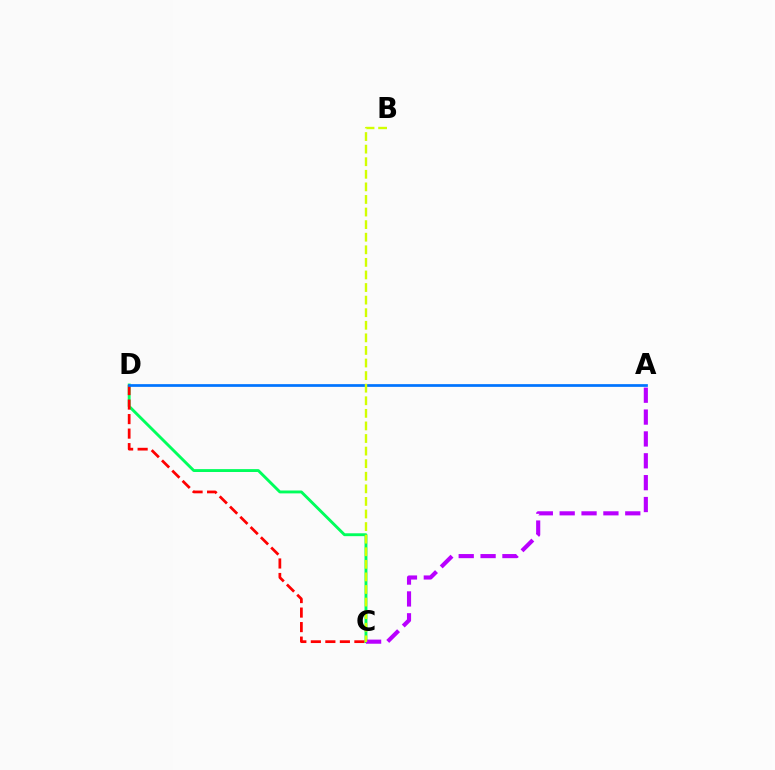{('C', 'D'): [{'color': '#00ff5c', 'line_style': 'solid', 'thickness': 2.07}, {'color': '#ff0000', 'line_style': 'dashed', 'thickness': 1.97}], ('A', 'C'): [{'color': '#b900ff', 'line_style': 'dashed', 'thickness': 2.97}], ('A', 'D'): [{'color': '#0074ff', 'line_style': 'solid', 'thickness': 1.96}], ('B', 'C'): [{'color': '#d1ff00', 'line_style': 'dashed', 'thickness': 1.71}]}